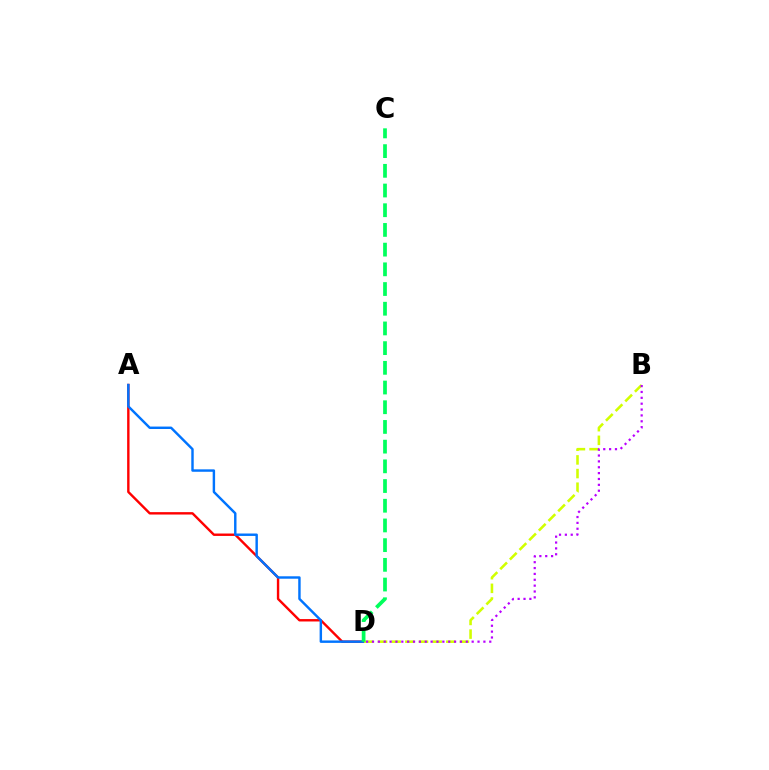{('A', 'D'): [{'color': '#ff0000', 'line_style': 'solid', 'thickness': 1.73}, {'color': '#0074ff', 'line_style': 'solid', 'thickness': 1.75}], ('B', 'D'): [{'color': '#d1ff00', 'line_style': 'dashed', 'thickness': 1.86}, {'color': '#b900ff', 'line_style': 'dotted', 'thickness': 1.59}], ('C', 'D'): [{'color': '#00ff5c', 'line_style': 'dashed', 'thickness': 2.68}]}